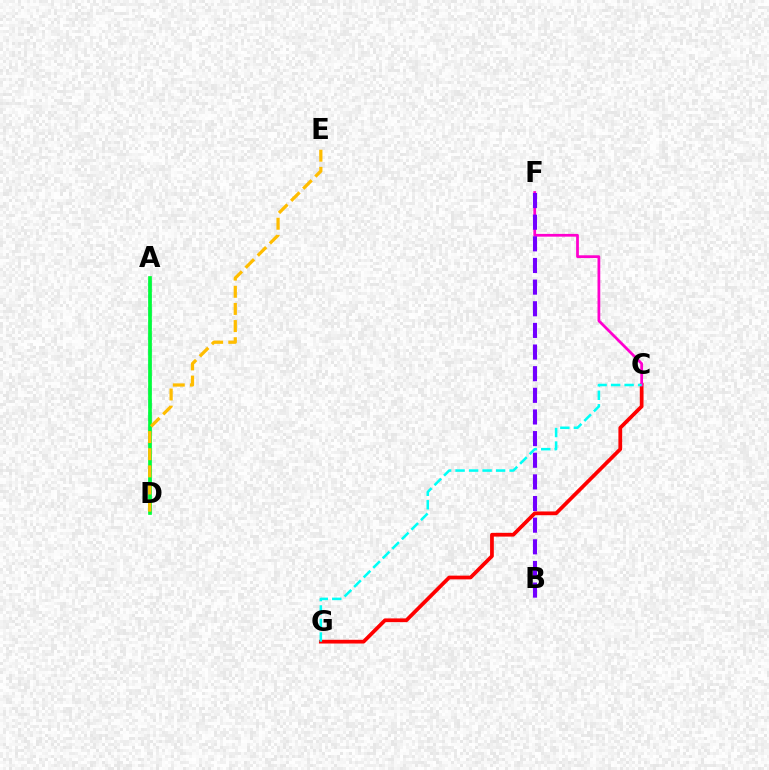{('A', 'D'): [{'color': '#004bff', 'line_style': 'dashed', 'thickness': 1.78}, {'color': '#84ff00', 'line_style': 'dotted', 'thickness': 1.65}, {'color': '#00ff39', 'line_style': 'solid', 'thickness': 2.64}], ('C', 'G'): [{'color': '#ff0000', 'line_style': 'solid', 'thickness': 2.7}, {'color': '#00fff6', 'line_style': 'dashed', 'thickness': 1.83}], ('D', 'E'): [{'color': '#ffbd00', 'line_style': 'dashed', 'thickness': 2.33}], ('C', 'F'): [{'color': '#ff00cf', 'line_style': 'solid', 'thickness': 1.98}], ('B', 'F'): [{'color': '#7200ff', 'line_style': 'dashed', 'thickness': 2.94}]}